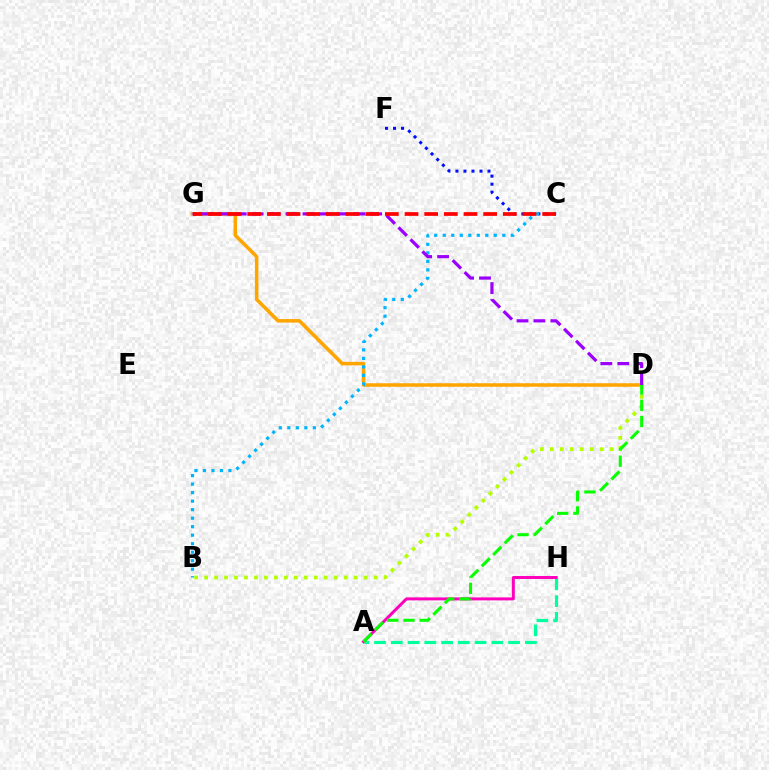{('D', 'G'): [{'color': '#ffa500', 'line_style': 'solid', 'thickness': 2.54}, {'color': '#9b00ff', 'line_style': 'dashed', 'thickness': 2.3}], ('C', 'F'): [{'color': '#0010ff', 'line_style': 'dotted', 'thickness': 2.18}], ('A', 'H'): [{'color': '#00ff9d', 'line_style': 'dashed', 'thickness': 2.28}, {'color': '#ff00bd', 'line_style': 'solid', 'thickness': 2.14}], ('B', 'C'): [{'color': '#00b5ff', 'line_style': 'dotted', 'thickness': 2.31}], ('B', 'D'): [{'color': '#b3ff00', 'line_style': 'dotted', 'thickness': 2.71}], ('A', 'D'): [{'color': '#08ff00', 'line_style': 'dashed', 'thickness': 2.2}], ('C', 'G'): [{'color': '#ff0000', 'line_style': 'dashed', 'thickness': 2.67}]}